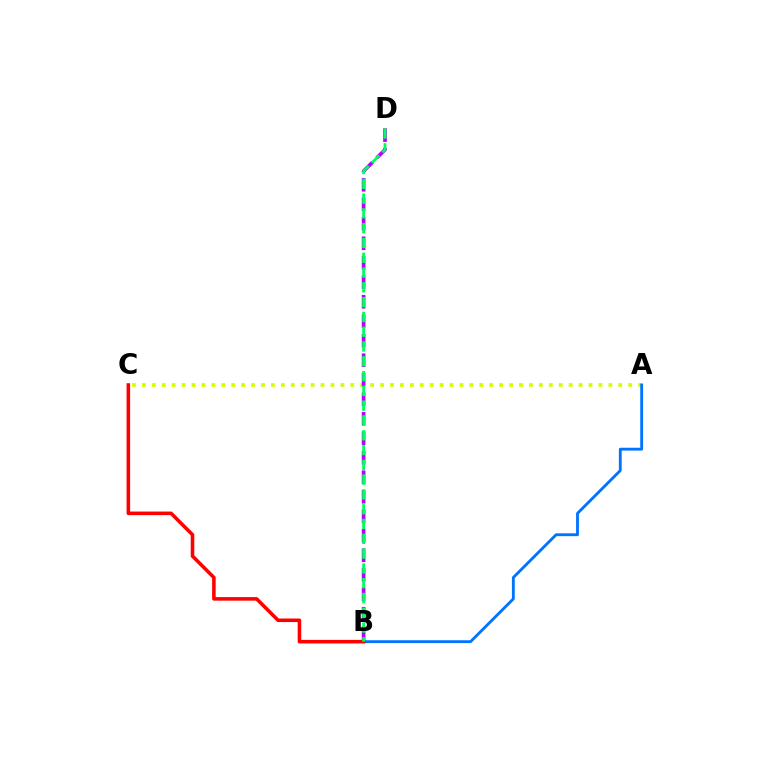{('A', 'C'): [{'color': '#d1ff00', 'line_style': 'dotted', 'thickness': 2.7}], ('A', 'B'): [{'color': '#0074ff', 'line_style': 'solid', 'thickness': 2.05}], ('B', 'C'): [{'color': '#ff0000', 'line_style': 'solid', 'thickness': 2.56}], ('B', 'D'): [{'color': '#b900ff', 'line_style': 'dashed', 'thickness': 2.65}, {'color': '#00ff5c', 'line_style': 'dashed', 'thickness': 2.01}]}